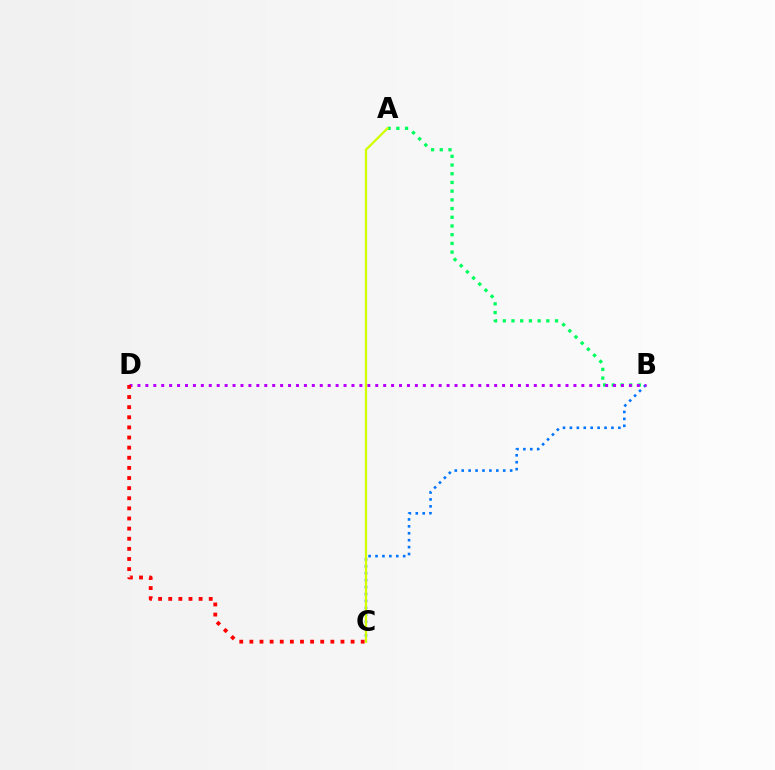{('B', 'C'): [{'color': '#0074ff', 'line_style': 'dotted', 'thickness': 1.88}], ('A', 'B'): [{'color': '#00ff5c', 'line_style': 'dotted', 'thickness': 2.37}], ('B', 'D'): [{'color': '#b900ff', 'line_style': 'dotted', 'thickness': 2.15}], ('C', 'D'): [{'color': '#ff0000', 'line_style': 'dotted', 'thickness': 2.75}], ('A', 'C'): [{'color': '#d1ff00', 'line_style': 'solid', 'thickness': 1.63}]}